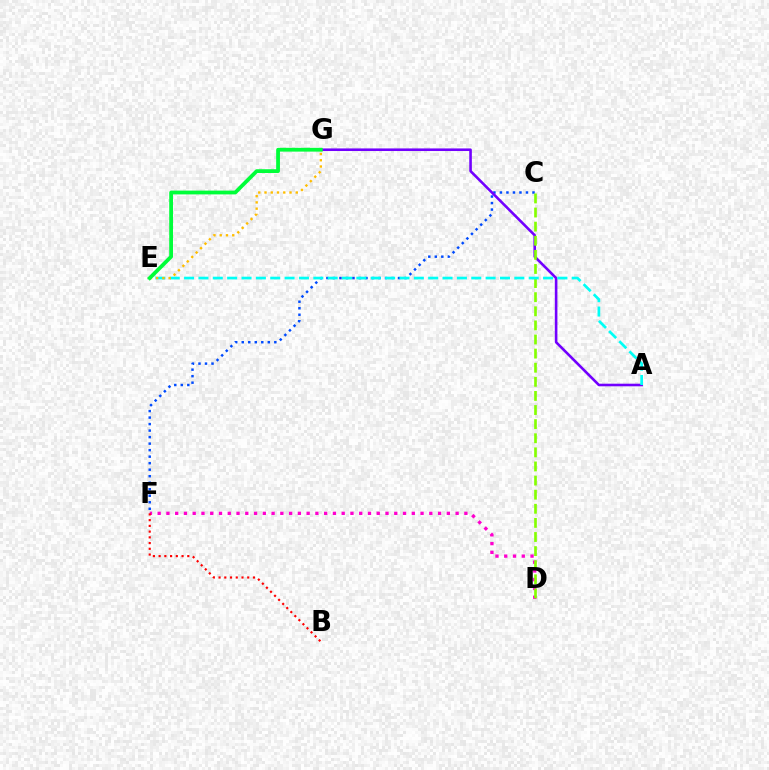{('D', 'F'): [{'color': '#ff00cf', 'line_style': 'dotted', 'thickness': 2.38}], ('C', 'F'): [{'color': '#004bff', 'line_style': 'dotted', 'thickness': 1.77}], ('A', 'G'): [{'color': '#7200ff', 'line_style': 'solid', 'thickness': 1.87}], ('C', 'D'): [{'color': '#84ff00', 'line_style': 'dashed', 'thickness': 1.92}], ('A', 'E'): [{'color': '#00fff6', 'line_style': 'dashed', 'thickness': 1.95}], ('B', 'F'): [{'color': '#ff0000', 'line_style': 'dotted', 'thickness': 1.56}], ('E', 'G'): [{'color': '#ffbd00', 'line_style': 'dotted', 'thickness': 1.7}, {'color': '#00ff39', 'line_style': 'solid', 'thickness': 2.73}]}